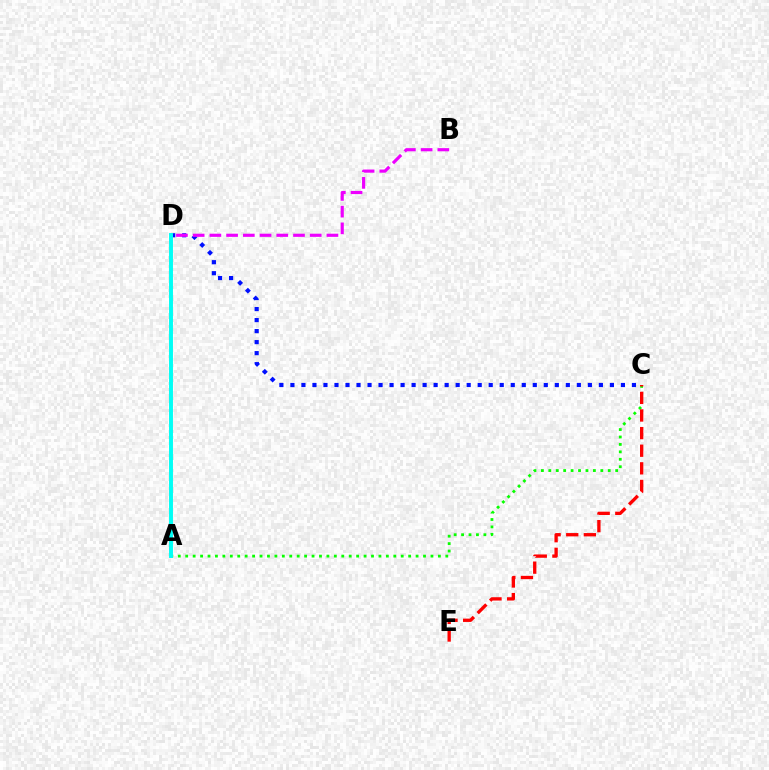{('A', 'C'): [{'color': '#08ff00', 'line_style': 'dotted', 'thickness': 2.02}], ('C', 'D'): [{'color': '#0010ff', 'line_style': 'dotted', 'thickness': 2.99}], ('A', 'D'): [{'color': '#fcf500', 'line_style': 'solid', 'thickness': 1.53}, {'color': '#00fff6', 'line_style': 'solid', 'thickness': 2.83}], ('B', 'D'): [{'color': '#ee00ff', 'line_style': 'dashed', 'thickness': 2.27}], ('C', 'E'): [{'color': '#ff0000', 'line_style': 'dashed', 'thickness': 2.39}]}